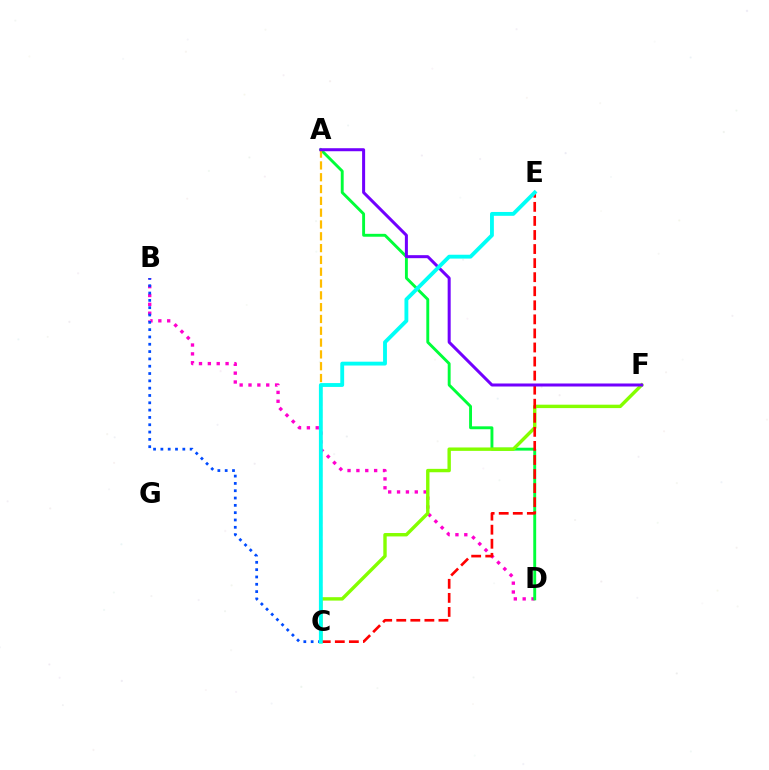{('B', 'D'): [{'color': '#ff00cf', 'line_style': 'dotted', 'thickness': 2.41}], ('A', 'D'): [{'color': '#00ff39', 'line_style': 'solid', 'thickness': 2.09}], ('B', 'C'): [{'color': '#004bff', 'line_style': 'dotted', 'thickness': 1.99}], ('C', 'F'): [{'color': '#84ff00', 'line_style': 'solid', 'thickness': 2.45}], ('A', 'C'): [{'color': '#ffbd00', 'line_style': 'dashed', 'thickness': 1.6}], ('C', 'E'): [{'color': '#ff0000', 'line_style': 'dashed', 'thickness': 1.91}, {'color': '#00fff6', 'line_style': 'solid', 'thickness': 2.77}], ('A', 'F'): [{'color': '#7200ff', 'line_style': 'solid', 'thickness': 2.17}]}